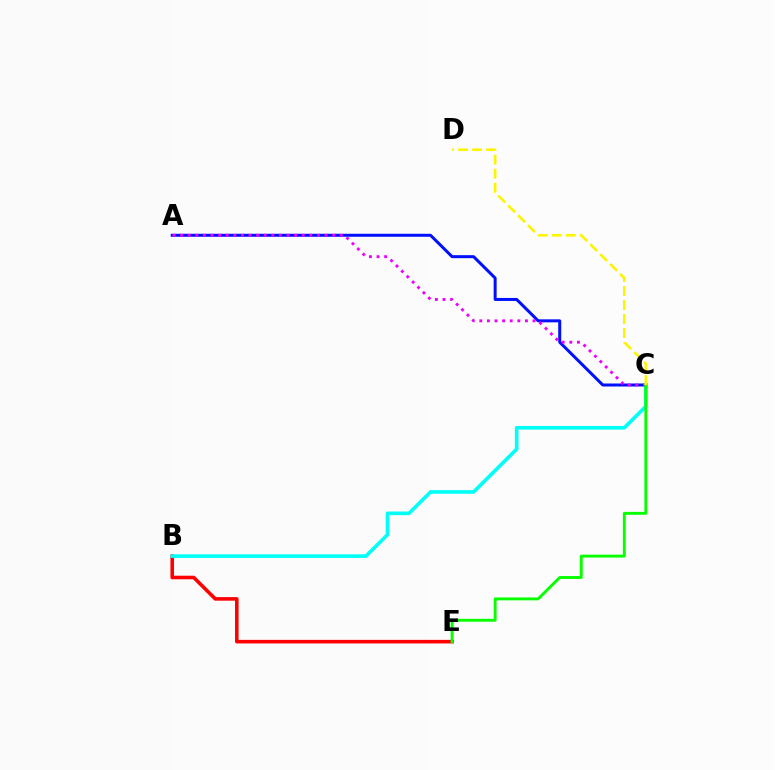{('B', 'E'): [{'color': '#ff0000', 'line_style': 'solid', 'thickness': 2.57}], ('A', 'C'): [{'color': '#0010ff', 'line_style': 'solid', 'thickness': 2.16}, {'color': '#ee00ff', 'line_style': 'dotted', 'thickness': 2.07}], ('B', 'C'): [{'color': '#00fff6', 'line_style': 'solid', 'thickness': 2.61}], ('C', 'E'): [{'color': '#08ff00', 'line_style': 'solid', 'thickness': 2.09}], ('C', 'D'): [{'color': '#fcf500', 'line_style': 'dashed', 'thickness': 1.9}]}